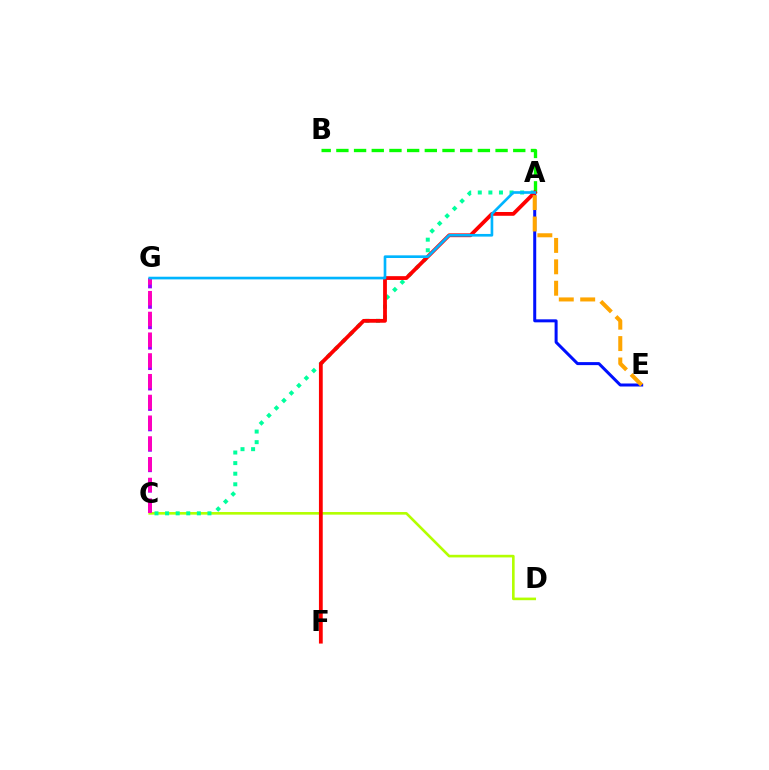{('C', 'G'): [{'color': '#9b00ff', 'line_style': 'dashed', 'thickness': 2.77}, {'color': '#ff00bd', 'line_style': 'dashed', 'thickness': 2.82}], ('C', 'D'): [{'color': '#b3ff00', 'line_style': 'solid', 'thickness': 1.89}], ('A', 'B'): [{'color': '#08ff00', 'line_style': 'dashed', 'thickness': 2.4}], ('A', 'E'): [{'color': '#0010ff', 'line_style': 'solid', 'thickness': 2.17}, {'color': '#ffa500', 'line_style': 'dashed', 'thickness': 2.91}], ('A', 'C'): [{'color': '#00ff9d', 'line_style': 'dotted', 'thickness': 2.88}], ('A', 'F'): [{'color': '#ff0000', 'line_style': 'solid', 'thickness': 2.73}], ('A', 'G'): [{'color': '#00b5ff', 'line_style': 'solid', 'thickness': 1.91}]}